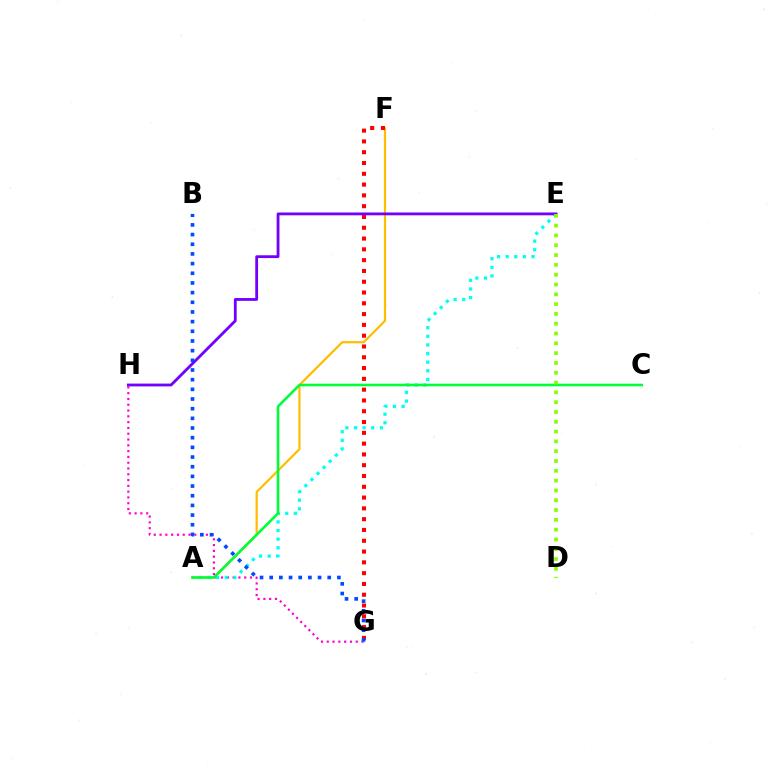{('A', 'F'): [{'color': '#ffbd00', 'line_style': 'solid', 'thickness': 1.59}], ('G', 'H'): [{'color': '#ff00cf', 'line_style': 'dotted', 'thickness': 1.57}], ('A', 'E'): [{'color': '#00fff6', 'line_style': 'dotted', 'thickness': 2.34}], ('F', 'G'): [{'color': '#ff0000', 'line_style': 'dotted', 'thickness': 2.93}], ('E', 'H'): [{'color': '#7200ff', 'line_style': 'solid', 'thickness': 2.02}], ('A', 'C'): [{'color': '#00ff39', 'line_style': 'solid', 'thickness': 1.87}], ('D', 'E'): [{'color': '#84ff00', 'line_style': 'dotted', 'thickness': 2.66}], ('B', 'G'): [{'color': '#004bff', 'line_style': 'dotted', 'thickness': 2.63}]}